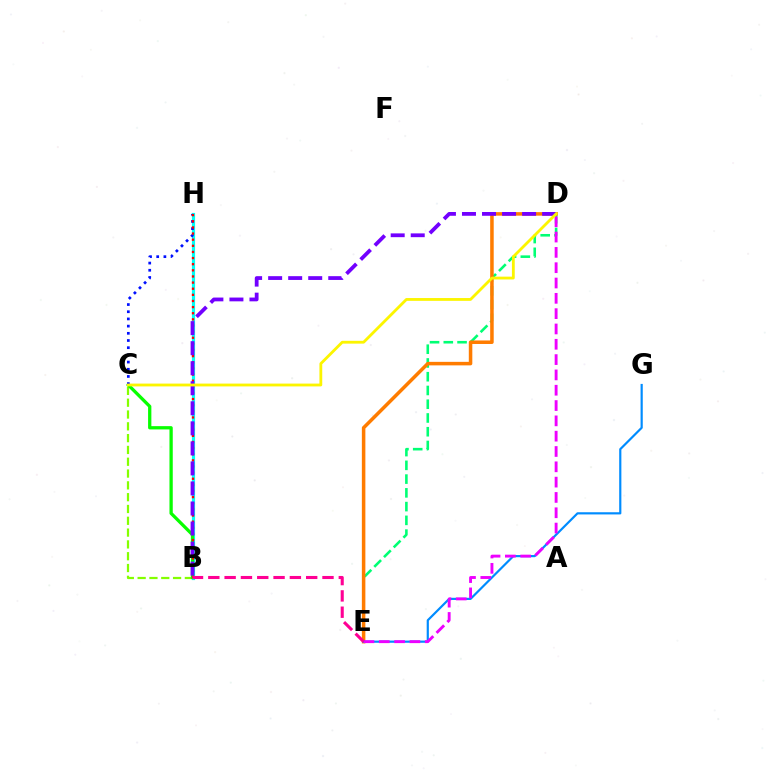{('B', 'H'): [{'color': '#00fff6', 'line_style': 'solid', 'thickness': 2.29}, {'color': '#ff0000', 'line_style': 'dotted', 'thickness': 1.67}], ('D', 'E'): [{'color': '#00ff74', 'line_style': 'dashed', 'thickness': 1.87}, {'color': '#ff7c00', 'line_style': 'solid', 'thickness': 2.53}, {'color': '#ee00ff', 'line_style': 'dashed', 'thickness': 2.08}], ('B', 'C'): [{'color': '#84ff00', 'line_style': 'dashed', 'thickness': 1.6}, {'color': '#08ff00', 'line_style': 'solid', 'thickness': 2.36}], ('E', 'G'): [{'color': '#008cff', 'line_style': 'solid', 'thickness': 1.57}], ('C', 'H'): [{'color': '#0010ff', 'line_style': 'dotted', 'thickness': 1.95}], ('B', 'D'): [{'color': '#7200ff', 'line_style': 'dashed', 'thickness': 2.72}], ('C', 'D'): [{'color': '#fcf500', 'line_style': 'solid', 'thickness': 2.02}], ('B', 'E'): [{'color': '#ff0094', 'line_style': 'dashed', 'thickness': 2.22}]}